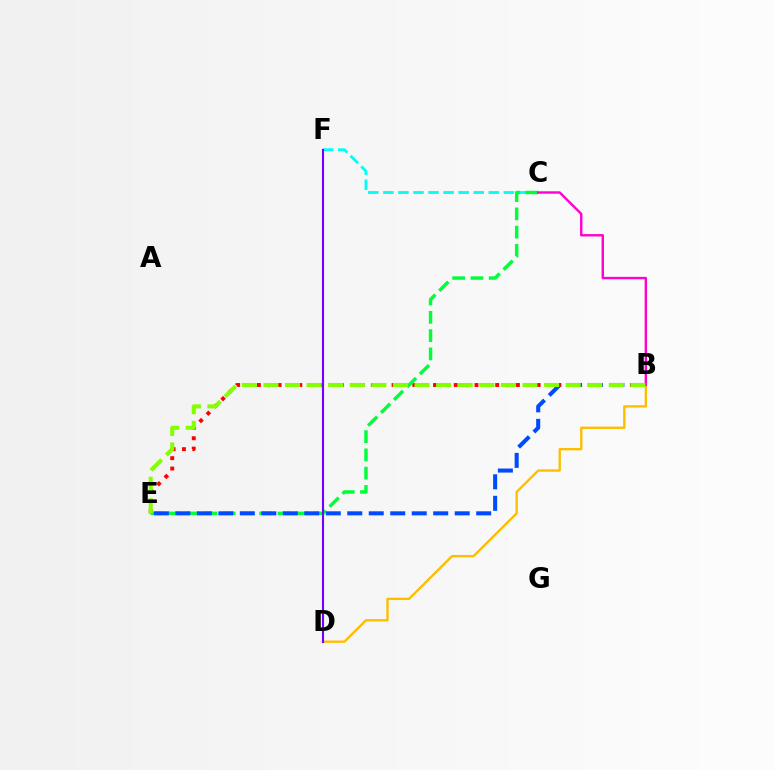{('C', 'F'): [{'color': '#00fff6', 'line_style': 'dashed', 'thickness': 2.05}], ('B', 'E'): [{'color': '#ff0000', 'line_style': 'dotted', 'thickness': 2.82}, {'color': '#004bff', 'line_style': 'dashed', 'thickness': 2.92}, {'color': '#84ff00', 'line_style': 'dashed', 'thickness': 2.93}], ('C', 'E'): [{'color': '#00ff39', 'line_style': 'dashed', 'thickness': 2.48}], ('B', 'D'): [{'color': '#ffbd00', 'line_style': 'solid', 'thickness': 1.69}], ('B', 'C'): [{'color': '#ff00cf', 'line_style': 'solid', 'thickness': 1.73}], ('D', 'F'): [{'color': '#7200ff', 'line_style': 'solid', 'thickness': 1.52}]}